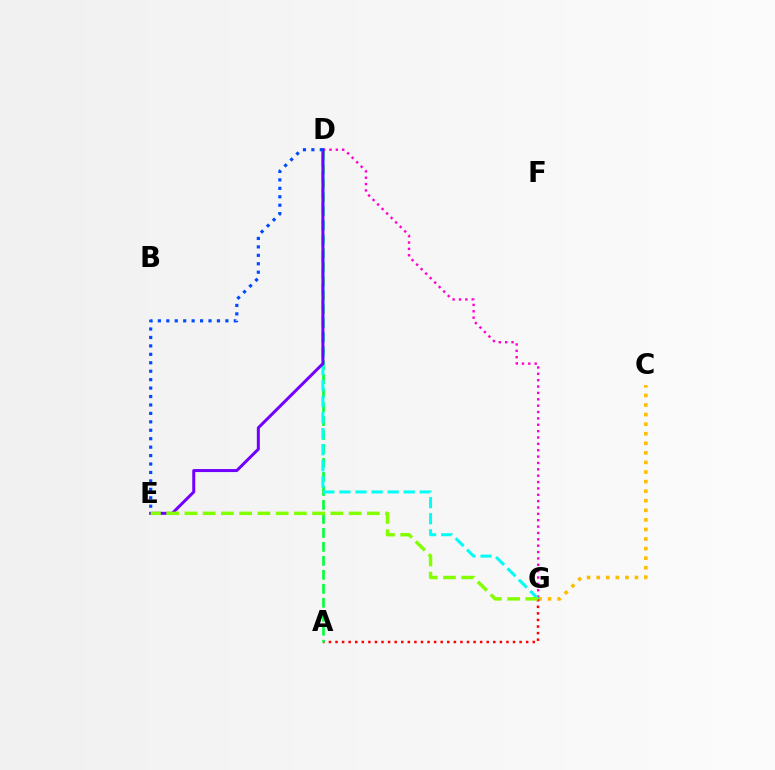{('C', 'G'): [{'color': '#ffbd00', 'line_style': 'dotted', 'thickness': 2.6}], ('A', 'G'): [{'color': '#ff0000', 'line_style': 'dotted', 'thickness': 1.79}], ('A', 'D'): [{'color': '#00ff39', 'line_style': 'dashed', 'thickness': 1.9}], ('D', 'G'): [{'color': '#ff00cf', 'line_style': 'dotted', 'thickness': 1.73}, {'color': '#00fff6', 'line_style': 'dashed', 'thickness': 2.18}], ('D', 'E'): [{'color': '#7200ff', 'line_style': 'solid', 'thickness': 2.16}, {'color': '#004bff', 'line_style': 'dotted', 'thickness': 2.29}], ('E', 'G'): [{'color': '#84ff00', 'line_style': 'dashed', 'thickness': 2.48}]}